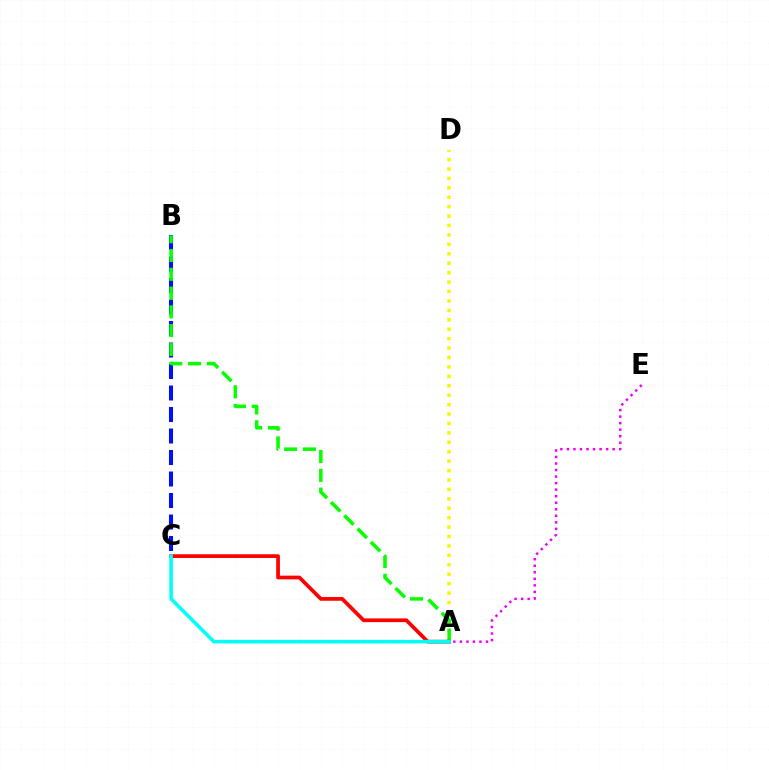{('A', 'D'): [{'color': '#fcf500', 'line_style': 'dotted', 'thickness': 2.56}], ('B', 'C'): [{'color': '#0010ff', 'line_style': 'dashed', 'thickness': 2.92}], ('A', 'B'): [{'color': '#08ff00', 'line_style': 'dashed', 'thickness': 2.55}], ('A', 'E'): [{'color': '#ee00ff', 'line_style': 'dotted', 'thickness': 1.78}], ('A', 'C'): [{'color': '#ff0000', 'line_style': 'solid', 'thickness': 2.69}, {'color': '#00fff6', 'line_style': 'solid', 'thickness': 2.58}]}